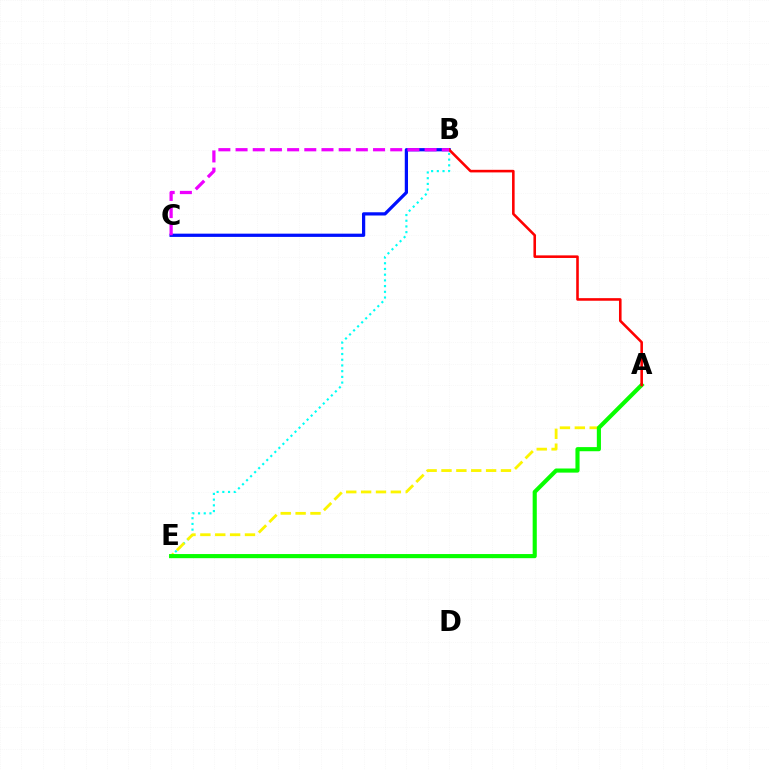{('B', 'E'): [{'color': '#00fff6', 'line_style': 'dotted', 'thickness': 1.55}], ('A', 'E'): [{'color': '#fcf500', 'line_style': 'dashed', 'thickness': 2.02}, {'color': '#08ff00', 'line_style': 'solid', 'thickness': 2.97}], ('B', 'C'): [{'color': '#0010ff', 'line_style': 'solid', 'thickness': 2.33}, {'color': '#ee00ff', 'line_style': 'dashed', 'thickness': 2.33}], ('A', 'B'): [{'color': '#ff0000', 'line_style': 'solid', 'thickness': 1.86}]}